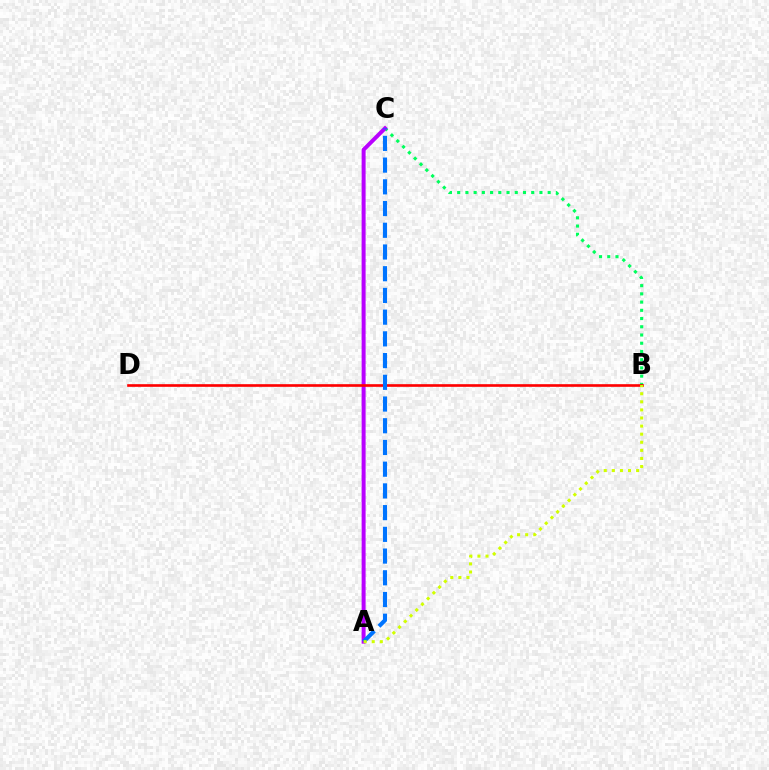{('B', 'C'): [{'color': '#00ff5c', 'line_style': 'dotted', 'thickness': 2.23}], ('A', 'C'): [{'color': '#b900ff', 'line_style': 'solid', 'thickness': 2.86}, {'color': '#0074ff', 'line_style': 'dashed', 'thickness': 2.95}], ('B', 'D'): [{'color': '#ff0000', 'line_style': 'solid', 'thickness': 1.91}], ('A', 'B'): [{'color': '#d1ff00', 'line_style': 'dotted', 'thickness': 2.2}]}